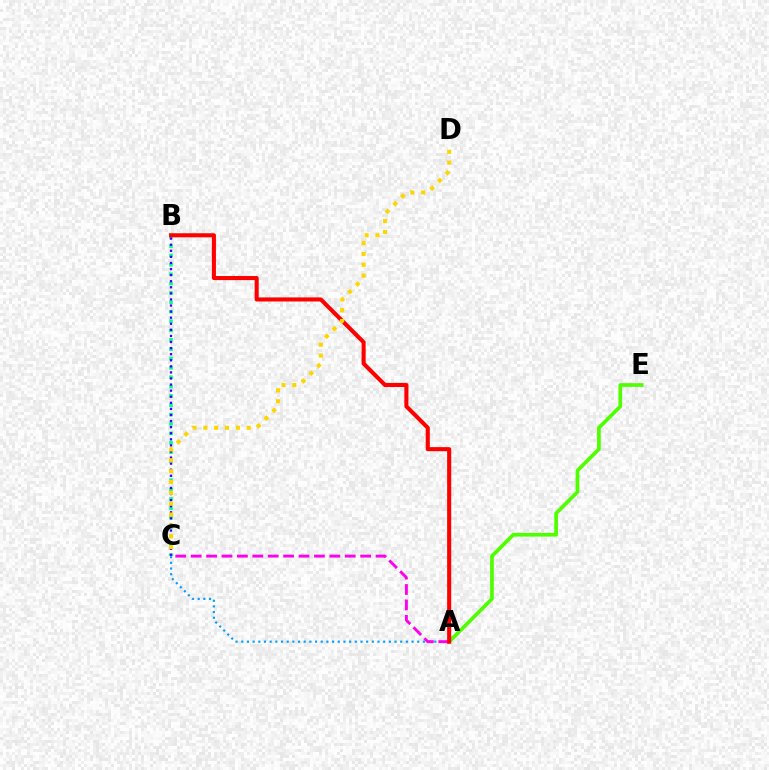{('A', 'C'): [{'color': '#009eff', 'line_style': 'dotted', 'thickness': 1.54}, {'color': '#ff00ed', 'line_style': 'dashed', 'thickness': 2.09}], ('A', 'E'): [{'color': '#4fff00', 'line_style': 'solid', 'thickness': 2.66}], ('B', 'C'): [{'color': '#00ff86', 'line_style': 'dotted', 'thickness': 2.54}, {'color': '#3700ff', 'line_style': 'dotted', 'thickness': 1.65}], ('A', 'B'): [{'color': '#ff0000', 'line_style': 'solid', 'thickness': 2.94}], ('C', 'D'): [{'color': '#ffd500', 'line_style': 'dotted', 'thickness': 2.95}]}